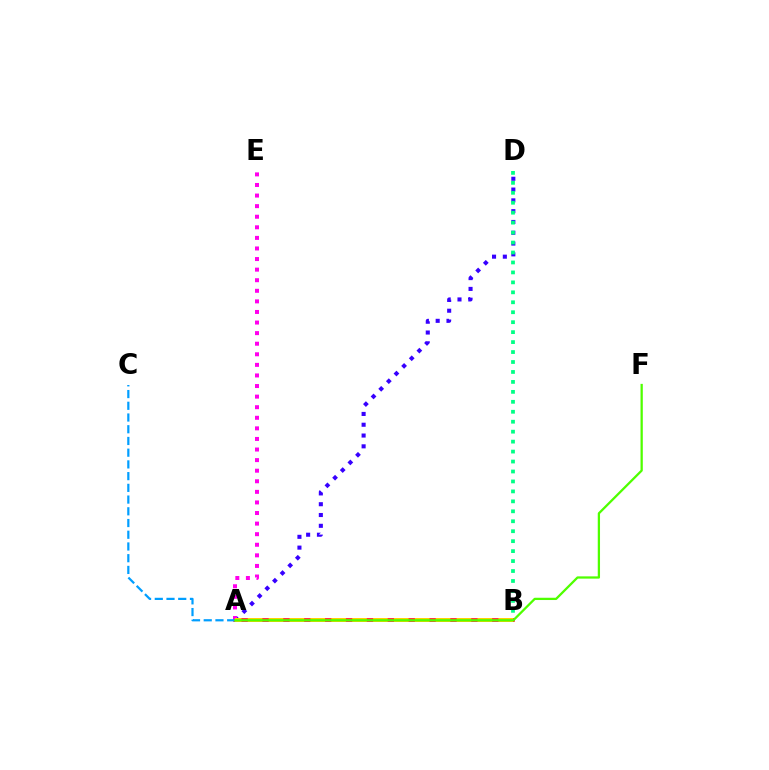{('A', 'D'): [{'color': '#3700ff', 'line_style': 'dotted', 'thickness': 2.93}], ('A', 'B'): [{'color': '#ff0000', 'line_style': 'solid', 'thickness': 2.55}, {'color': '#ffd500', 'line_style': 'dashed', 'thickness': 2.84}], ('A', 'E'): [{'color': '#ff00ed', 'line_style': 'dotted', 'thickness': 2.88}], ('B', 'D'): [{'color': '#00ff86', 'line_style': 'dotted', 'thickness': 2.7}], ('A', 'C'): [{'color': '#009eff', 'line_style': 'dashed', 'thickness': 1.59}], ('A', 'F'): [{'color': '#4fff00', 'line_style': 'solid', 'thickness': 1.63}]}